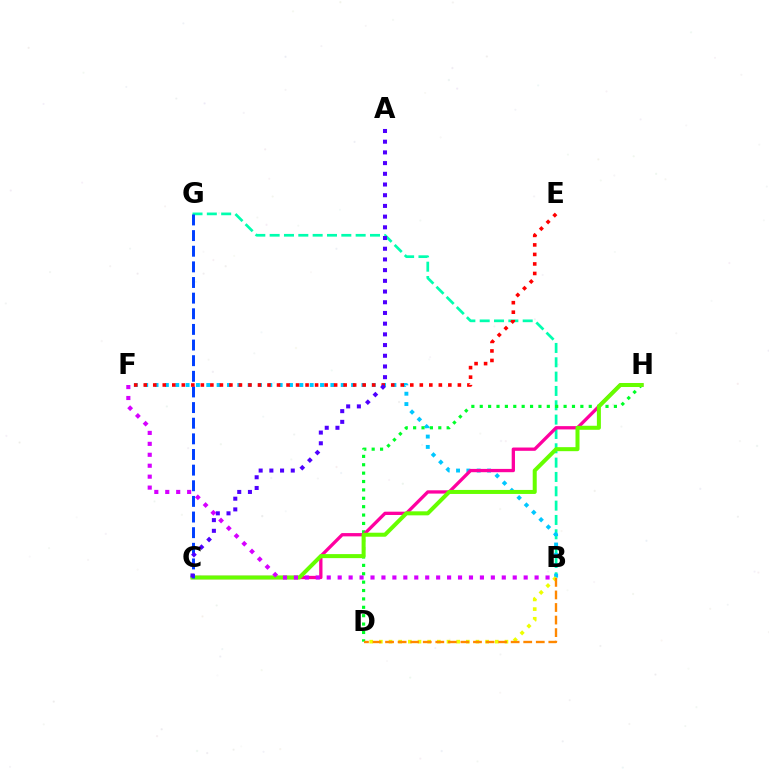{('B', 'G'): [{'color': '#00ffaf', 'line_style': 'dashed', 'thickness': 1.95}], ('B', 'F'): [{'color': '#00c7ff', 'line_style': 'dotted', 'thickness': 2.81}, {'color': '#d600ff', 'line_style': 'dotted', 'thickness': 2.97}], ('D', 'H'): [{'color': '#00ff27', 'line_style': 'dotted', 'thickness': 2.28}], ('C', 'H'): [{'color': '#ff00a0', 'line_style': 'solid', 'thickness': 2.37}, {'color': '#66ff00', 'line_style': 'solid', 'thickness': 2.89}], ('C', 'G'): [{'color': '#003fff', 'line_style': 'dashed', 'thickness': 2.12}], ('E', 'F'): [{'color': '#ff0000', 'line_style': 'dotted', 'thickness': 2.59}], ('B', 'D'): [{'color': '#eeff00', 'line_style': 'dotted', 'thickness': 2.62}, {'color': '#ff8800', 'line_style': 'dashed', 'thickness': 1.71}], ('A', 'C'): [{'color': '#4f00ff', 'line_style': 'dotted', 'thickness': 2.91}]}